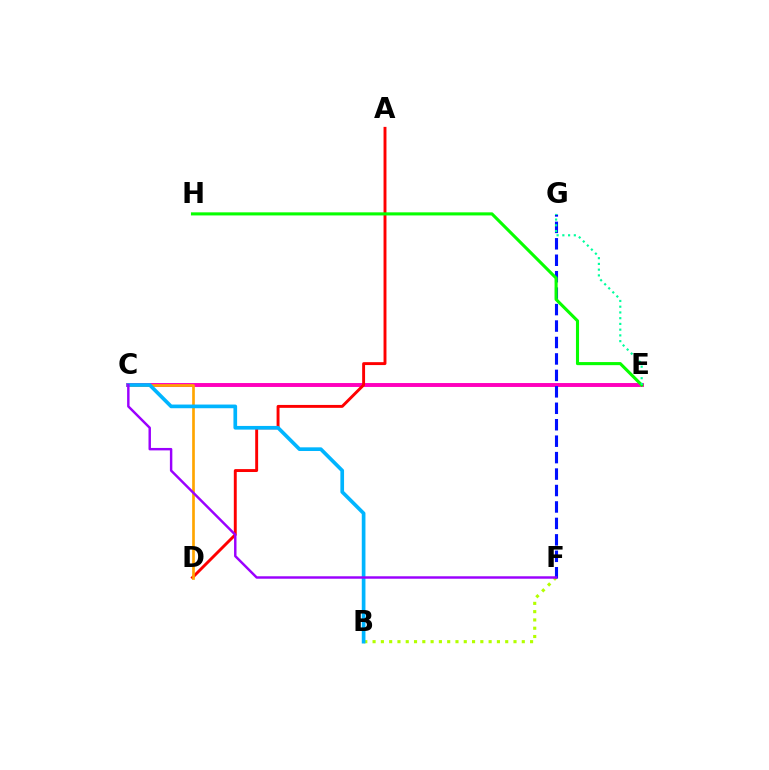{('B', 'F'): [{'color': '#b3ff00', 'line_style': 'dotted', 'thickness': 2.25}], ('C', 'E'): [{'color': '#ff00bd', 'line_style': 'solid', 'thickness': 2.82}], ('A', 'D'): [{'color': '#ff0000', 'line_style': 'solid', 'thickness': 2.1}], ('C', 'D'): [{'color': '#ffa500', 'line_style': 'solid', 'thickness': 1.93}], ('F', 'G'): [{'color': '#0010ff', 'line_style': 'dashed', 'thickness': 2.23}], ('E', 'H'): [{'color': '#08ff00', 'line_style': 'solid', 'thickness': 2.22}], ('B', 'C'): [{'color': '#00b5ff', 'line_style': 'solid', 'thickness': 2.65}], ('C', 'F'): [{'color': '#9b00ff', 'line_style': 'solid', 'thickness': 1.76}], ('E', 'G'): [{'color': '#00ff9d', 'line_style': 'dotted', 'thickness': 1.56}]}